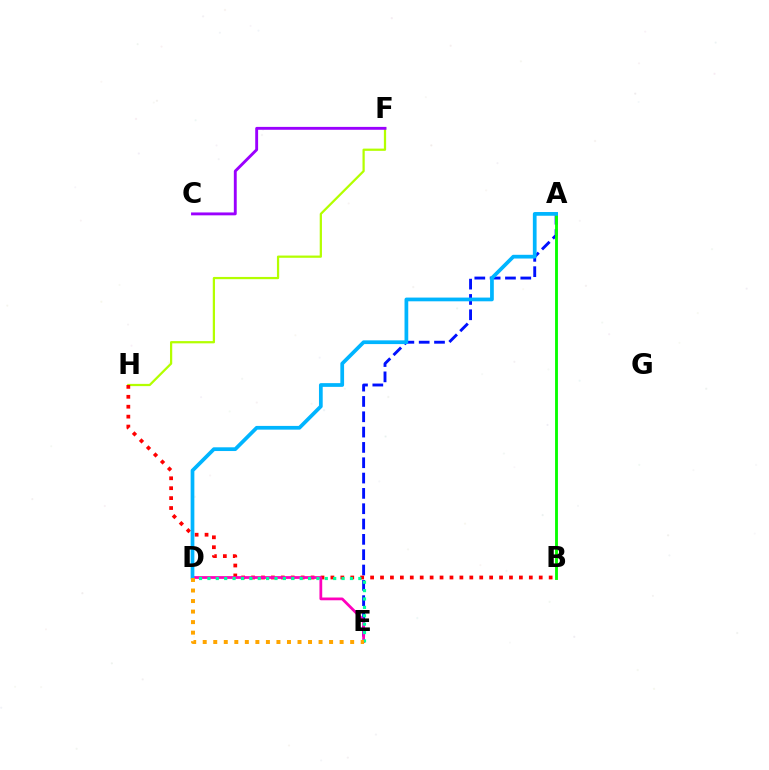{('F', 'H'): [{'color': '#b3ff00', 'line_style': 'solid', 'thickness': 1.61}], ('A', 'E'): [{'color': '#0010ff', 'line_style': 'dashed', 'thickness': 2.08}], ('A', 'B'): [{'color': '#08ff00', 'line_style': 'solid', 'thickness': 2.06}], ('C', 'F'): [{'color': '#9b00ff', 'line_style': 'solid', 'thickness': 2.07}], ('B', 'H'): [{'color': '#ff0000', 'line_style': 'dotted', 'thickness': 2.7}], ('D', 'E'): [{'color': '#ff00bd', 'line_style': 'solid', 'thickness': 1.99}, {'color': '#00ff9d', 'line_style': 'dotted', 'thickness': 2.28}, {'color': '#ffa500', 'line_style': 'dotted', 'thickness': 2.86}], ('A', 'D'): [{'color': '#00b5ff', 'line_style': 'solid', 'thickness': 2.69}]}